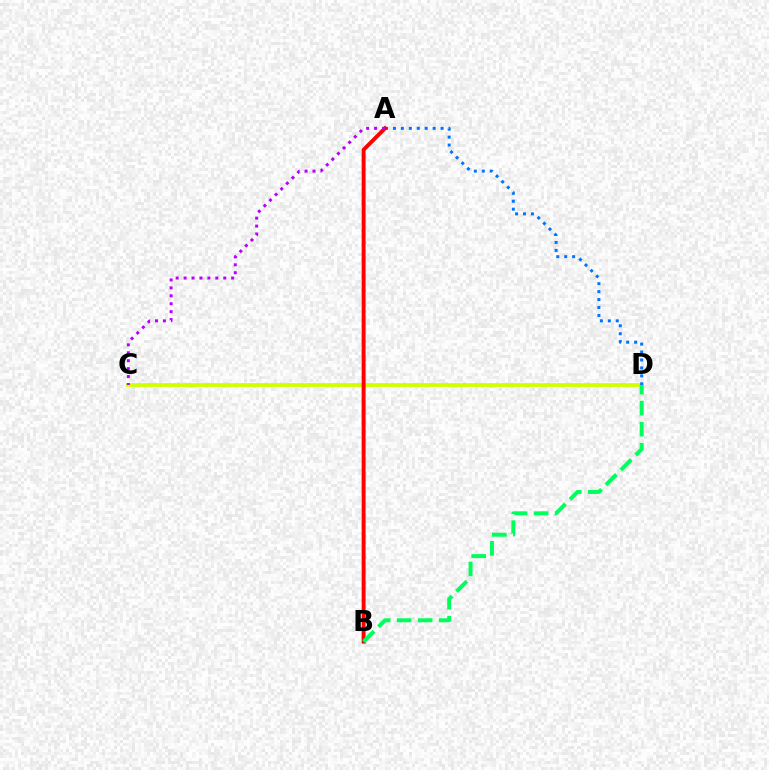{('C', 'D'): [{'color': '#d1ff00', 'line_style': 'solid', 'thickness': 2.74}], ('A', 'D'): [{'color': '#0074ff', 'line_style': 'dotted', 'thickness': 2.16}], ('A', 'B'): [{'color': '#ff0000', 'line_style': 'solid', 'thickness': 2.82}], ('B', 'D'): [{'color': '#00ff5c', 'line_style': 'dashed', 'thickness': 2.86}], ('A', 'C'): [{'color': '#b900ff', 'line_style': 'dotted', 'thickness': 2.15}]}